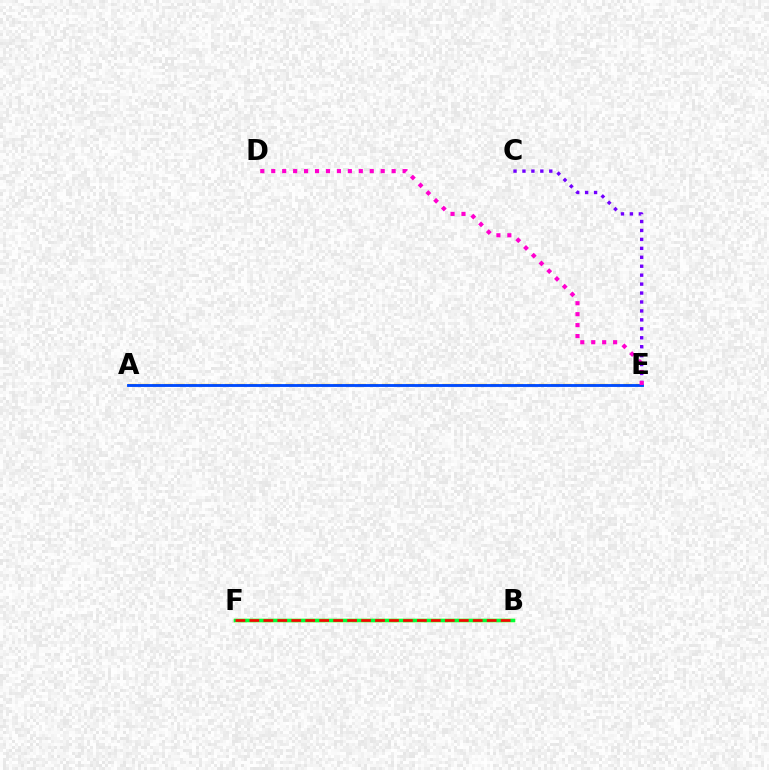{('B', 'F'): [{'color': '#00fff6', 'line_style': 'solid', 'thickness': 1.51}, {'color': '#84ff00', 'line_style': 'solid', 'thickness': 2.49}, {'color': '#00ff39', 'line_style': 'solid', 'thickness': 2.39}, {'color': '#ff0000', 'line_style': 'dashed', 'thickness': 1.9}], ('C', 'E'): [{'color': '#7200ff', 'line_style': 'dotted', 'thickness': 2.43}], ('A', 'E'): [{'color': '#ffbd00', 'line_style': 'dashed', 'thickness': 1.64}, {'color': '#004bff', 'line_style': 'solid', 'thickness': 2.05}], ('D', 'E'): [{'color': '#ff00cf', 'line_style': 'dotted', 'thickness': 2.97}]}